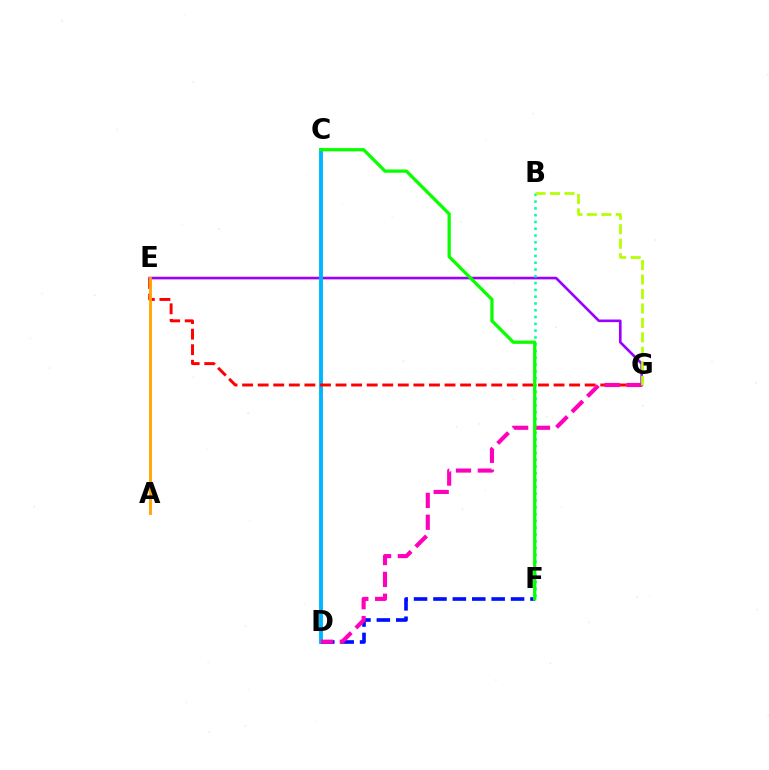{('E', 'G'): [{'color': '#9b00ff', 'line_style': 'solid', 'thickness': 1.89}, {'color': '#ff0000', 'line_style': 'dashed', 'thickness': 2.12}], ('C', 'D'): [{'color': '#00b5ff', 'line_style': 'solid', 'thickness': 2.8}], ('D', 'F'): [{'color': '#0010ff', 'line_style': 'dashed', 'thickness': 2.64}], ('D', 'G'): [{'color': '#ff00bd', 'line_style': 'dashed', 'thickness': 2.97}], ('B', 'F'): [{'color': '#00ff9d', 'line_style': 'dotted', 'thickness': 1.85}], ('B', 'G'): [{'color': '#b3ff00', 'line_style': 'dashed', 'thickness': 1.96}], ('C', 'F'): [{'color': '#08ff00', 'line_style': 'solid', 'thickness': 2.34}], ('A', 'E'): [{'color': '#ffa500', 'line_style': 'solid', 'thickness': 2.04}]}